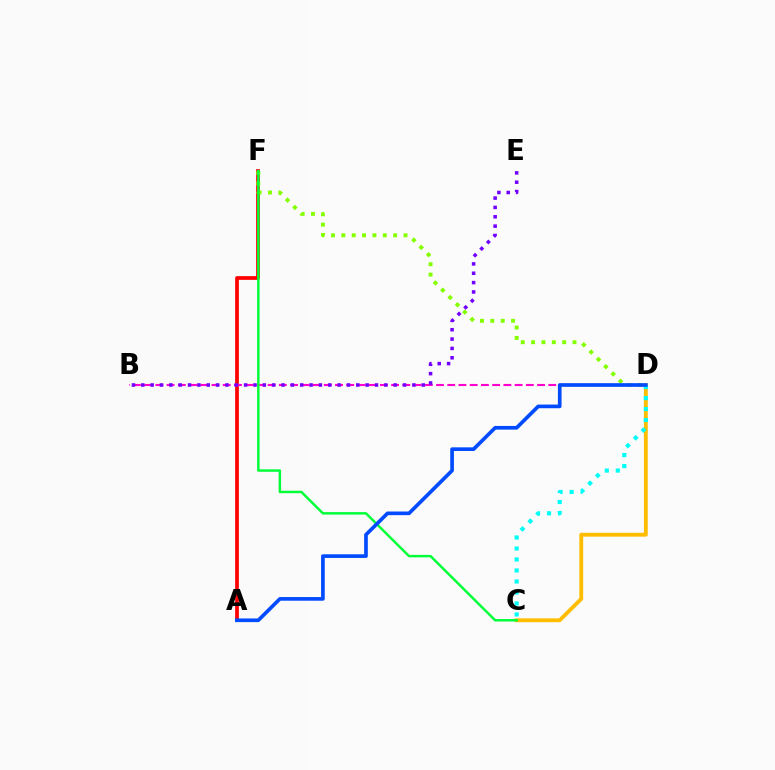{('A', 'F'): [{'color': '#ff0000', 'line_style': 'solid', 'thickness': 2.69}], ('B', 'D'): [{'color': '#ff00cf', 'line_style': 'dashed', 'thickness': 1.53}], ('D', 'F'): [{'color': '#84ff00', 'line_style': 'dotted', 'thickness': 2.81}], ('C', 'D'): [{'color': '#ffbd00', 'line_style': 'solid', 'thickness': 2.77}, {'color': '#00fff6', 'line_style': 'dotted', 'thickness': 2.99}], ('C', 'F'): [{'color': '#00ff39', 'line_style': 'solid', 'thickness': 1.78}], ('A', 'D'): [{'color': '#004bff', 'line_style': 'solid', 'thickness': 2.64}], ('B', 'E'): [{'color': '#7200ff', 'line_style': 'dotted', 'thickness': 2.54}]}